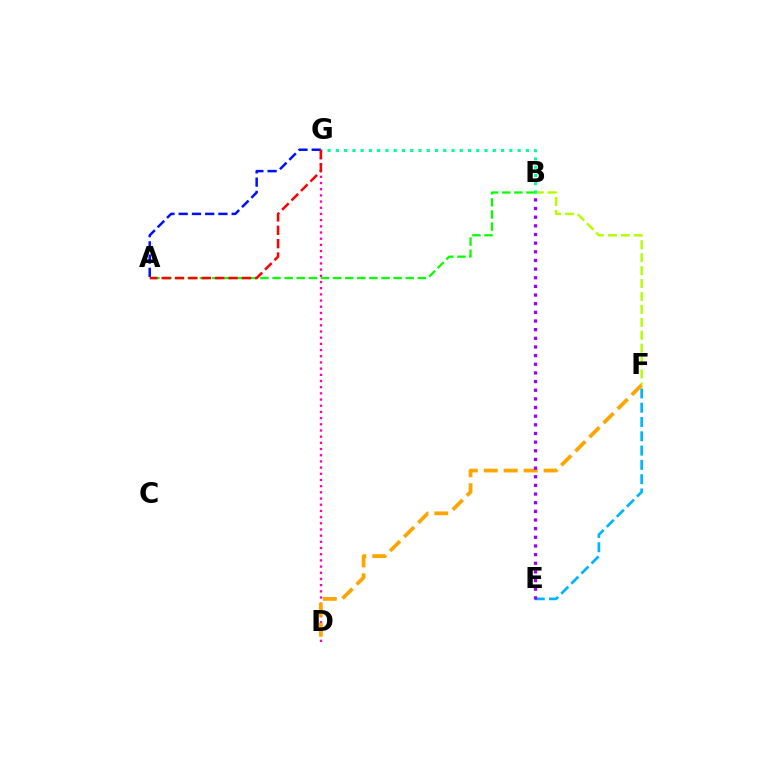{('A', 'B'): [{'color': '#08ff00', 'line_style': 'dashed', 'thickness': 1.65}], ('E', 'F'): [{'color': '#00b5ff', 'line_style': 'dashed', 'thickness': 1.94}], ('D', 'G'): [{'color': '#ff00bd', 'line_style': 'dotted', 'thickness': 1.68}], ('B', 'F'): [{'color': '#b3ff00', 'line_style': 'dashed', 'thickness': 1.76}], ('D', 'F'): [{'color': '#ffa500', 'line_style': 'dashed', 'thickness': 2.71}], ('B', 'E'): [{'color': '#9b00ff', 'line_style': 'dotted', 'thickness': 2.35}], ('A', 'G'): [{'color': '#0010ff', 'line_style': 'dashed', 'thickness': 1.8}, {'color': '#ff0000', 'line_style': 'dashed', 'thickness': 1.82}], ('B', 'G'): [{'color': '#00ff9d', 'line_style': 'dotted', 'thickness': 2.24}]}